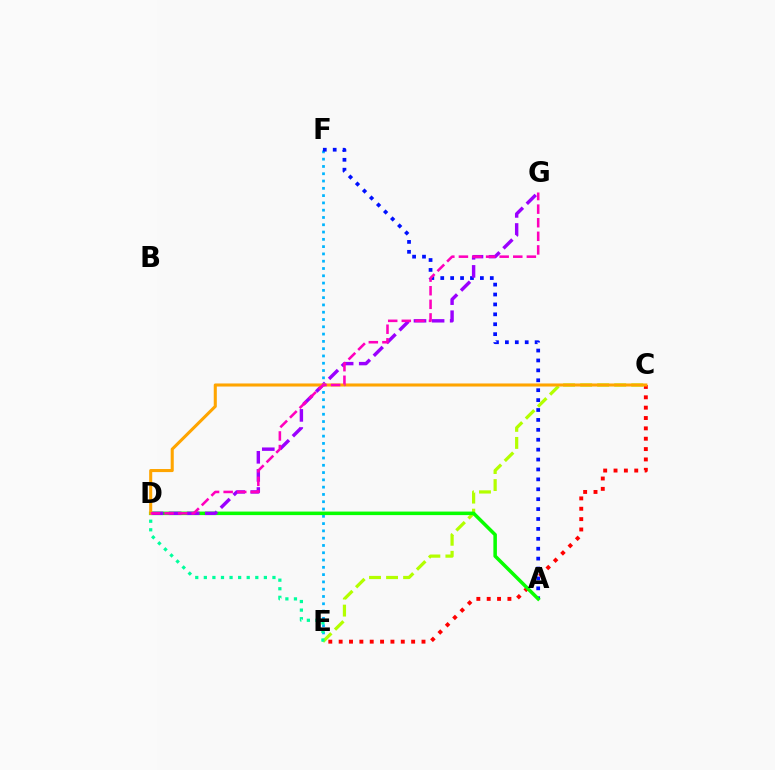{('E', 'F'): [{'color': '#00b5ff', 'line_style': 'dotted', 'thickness': 1.98}], ('A', 'F'): [{'color': '#0010ff', 'line_style': 'dotted', 'thickness': 2.69}], ('C', 'E'): [{'color': '#b3ff00', 'line_style': 'dashed', 'thickness': 2.31}, {'color': '#ff0000', 'line_style': 'dotted', 'thickness': 2.81}], ('D', 'E'): [{'color': '#00ff9d', 'line_style': 'dotted', 'thickness': 2.33}], ('A', 'D'): [{'color': '#08ff00', 'line_style': 'solid', 'thickness': 2.54}], ('D', 'G'): [{'color': '#9b00ff', 'line_style': 'dashed', 'thickness': 2.46}, {'color': '#ff00bd', 'line_style': 'dashed', 'thickness': 1.85}], ('C', 'D'): [{'color': '#ffa500', 'line_style': 'solid', 'thickness': 2.21}]}